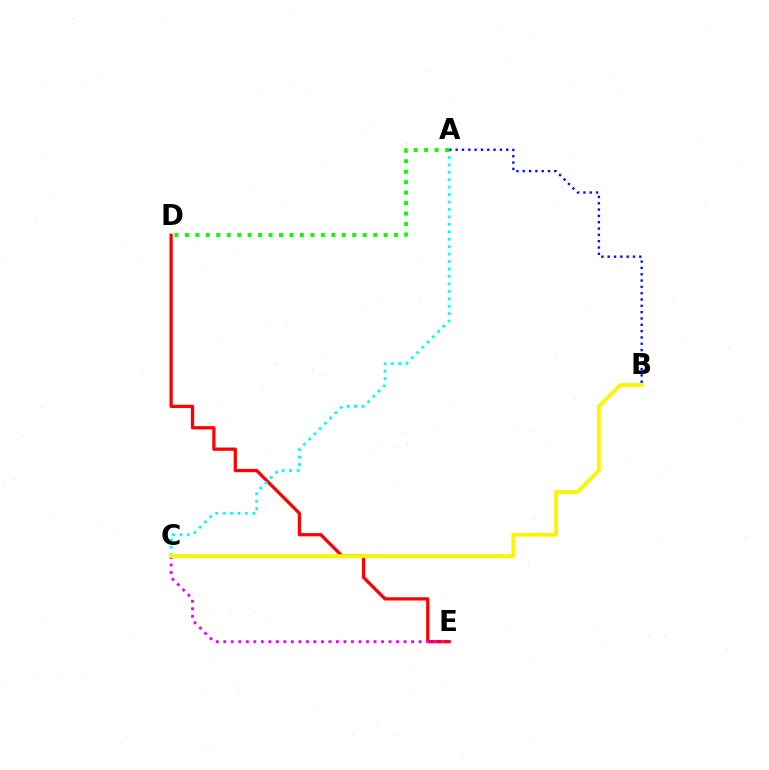{('D', 'E'): [{'color': '#ff0000', 'line_style': 'solid', 'thickness': 2.35}], ('A', 'C'): [{'color': '#00fff6', 'line_style': 'dotted', 'thickness': 2.02}], ('C', 'E'): [{'color': '#ee00ff', 'line_style': 'dotted', 'thickness': 2.04}], ('A', 'D'): [{'color': '#08ff00', 'line_style': 'dotted', 'thickness': 2.84}], ('A', 'B'): [{'color': '#0010ff', 'line_style': 'dotted', 'thickness': 1.72}], ('B', 'C'): [{'color': '#fcf500', 'line_style': 'solid', 'thickness': 2.79}]}